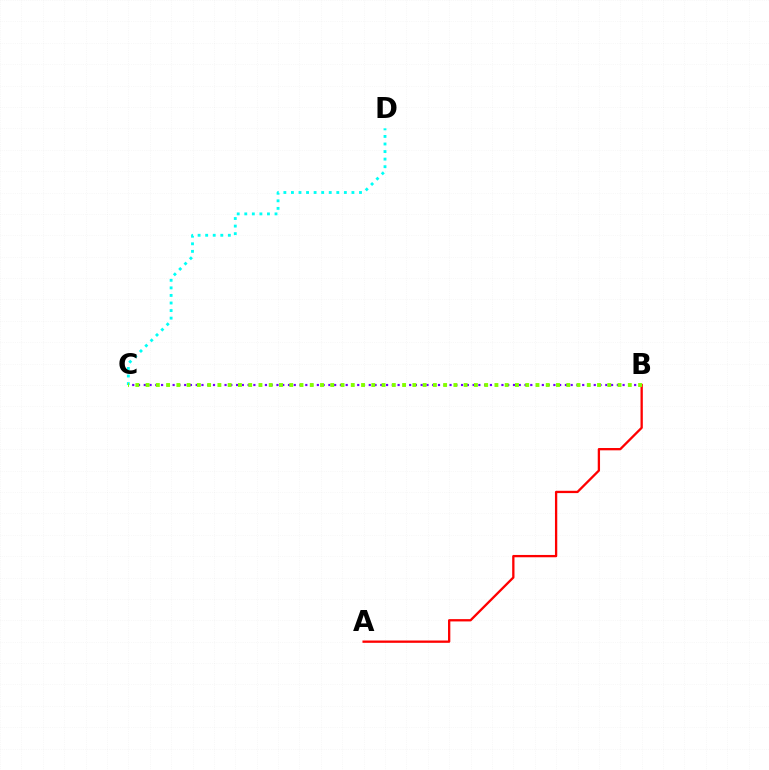{('B', 'C'): [{'color': '#7200ff', 'line_style': 'dotted', 'thickness': 1.57}, {'color': '#84ff00', 'line_style': 'dotted', 'thickness': 2.79}], ('A', 'B'): [{'color': '#ff0000', 'line_style': 'solid', 'thickness': 1.66}], ('C', 'D'): [{'color': '#00fff6', 'line_style': 'dotted', 'thickness': 2.05}]}